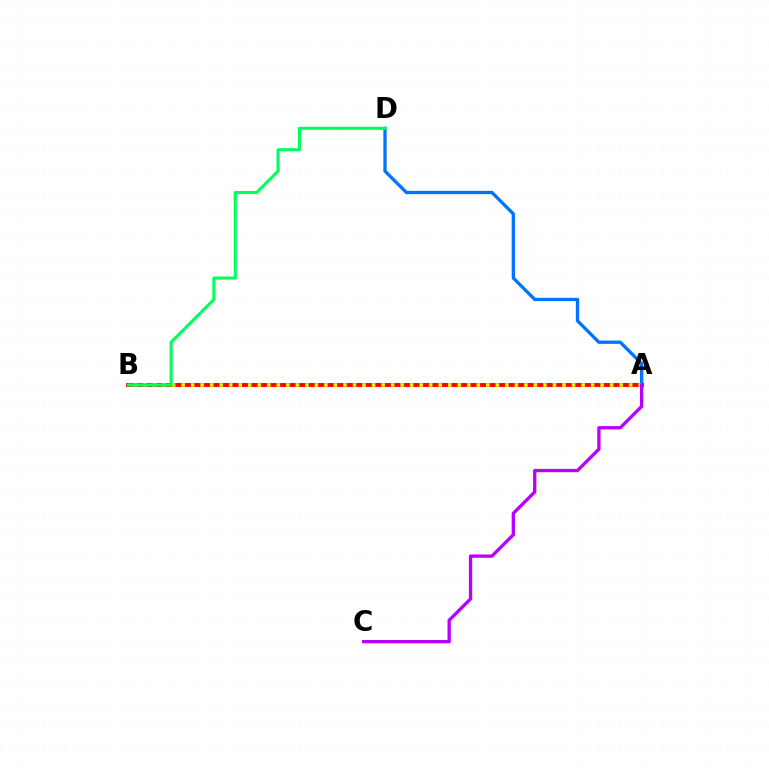{('A', 'D'): [{'color': '#0074ff', 'line_style': 'solid', 'thickness': 2.39}], ('A', 'B'): [{'color': '#ff0000', 'line_style': 'solid', 'thickness': 2.82}, {'color': '#d1ff00', 'line_style': 'dotted', 'thickness': 2.59}], ('B', 'D'): [{'color': '#00ff5c', 'line_style': 'solid', 'thickness': 2.22}], ('A', 'C'): [{'color': '#b900ff', 'line_style': 'solid', 'thickness': 2.4}]}